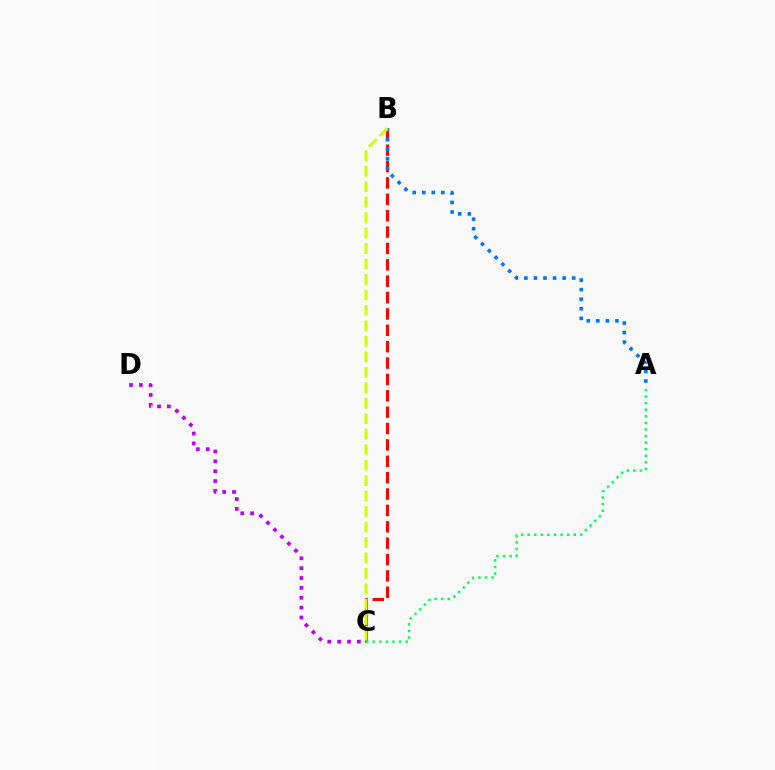{('B', 'C'): [{'color': '#ff0000', 'line_style': 'dashed', 'thickness': 2.22}, {'color': '#d1ff00', 'line_style': 'dashed', 'thickness': 2.1}], ('C', 'D'): [{'color': '#b900ff', 'line_style': 'dotted', 'thickness': 2.68}], ('A', 'B'): [{'color': '#0074ff', 'line_style': 'dotted', 'thickness': 2.6}], ('A', 'C'): [{'color': '#00ff5c', 'line_style': 'dotted', 'thickness': 1.79}]}